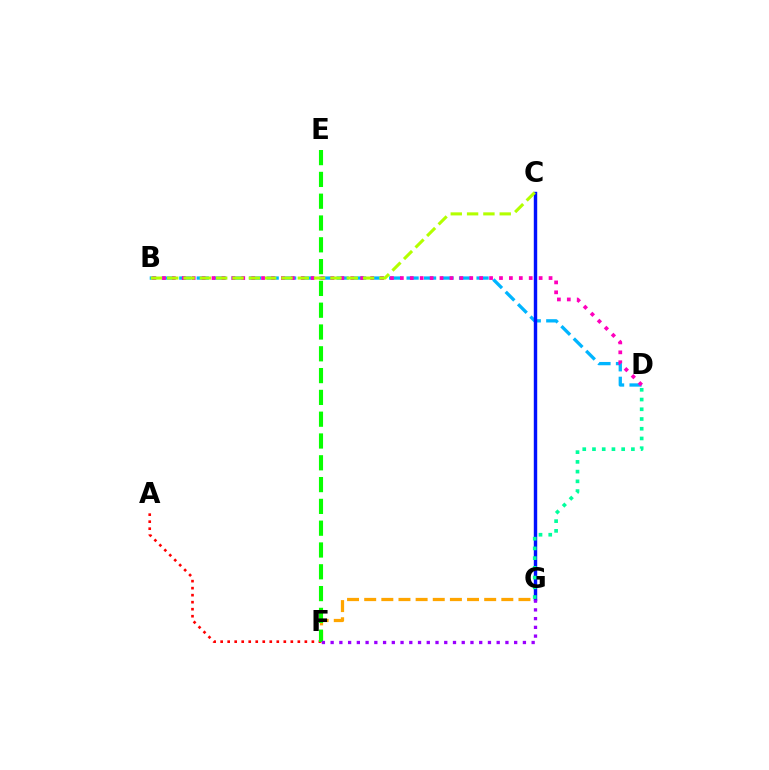{('F', 'G'): [{'color': '#ffa500', 'line_style': 'dashed', 'thickness': 2.33}, {'color': '#9b00ff', 'line_style': 'dotted', 'thickness': 2.37}], ('A', 'F'): [{'color': '#ff0000', 'line_style': 'dotted', 'thickness': 1.91}], ('B', 'D'): [{'color': '#00b5ff', 'line_style': 'dashed', 'thickness': 2.38}, {'color': '#ff00bd', 'line_style': 'dotted', 'thickness': 2.69}], ('C', 'G'): [{'color': '#0010ff', 'line_style': 'solid', 'thickness': 2.47}], ('E', 'F'): [{'color': '#08ff00', 'line_style': 'dashed', 'thickness': 2.96}], ('B', 'C'): [{'color': '#b3ff00', 'line_style': 'dashed', 'thickness': 2.22}], ('D', 'G'): [{'color': '#00ff9d', 'line_style': 'dotted', 'thickness': 2.64}]}